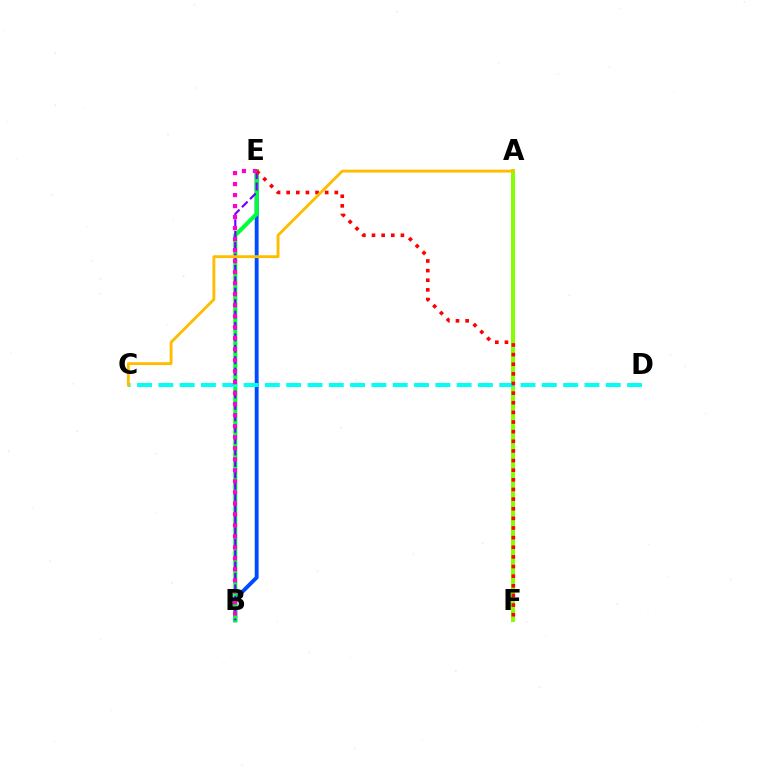{('B', 'E'): [{'color': '#004bff', 'line_style': 'solid', 'thickness': 2.79}, {'color': '#00ff39', 'line_style': 'solid', 'thickness': 2.93}, {'color': '#7200ff', 'line_style': 'dashed', 'thickness': 1.55}, {'color': '#ff00cf', 'line_style': 'dotted', 'thickness': 2.99}], ('A', 'F'): [{'color': '#84ff00', 'line_style': 'solid', 'thickness': 2.88}], ('C', 'D'): [{'color': '#00fff6', 'line_style': 'dashed', 'thickness': 2.89}], ('E', 'F'): [{'color': '#ff0000', 'line_style': 'dotted', 'thickness': 2.62}], ('A', 'C'): [{'color': '#ffbd00', 'line_style': 'solid', 'thickness': 2.06}]}